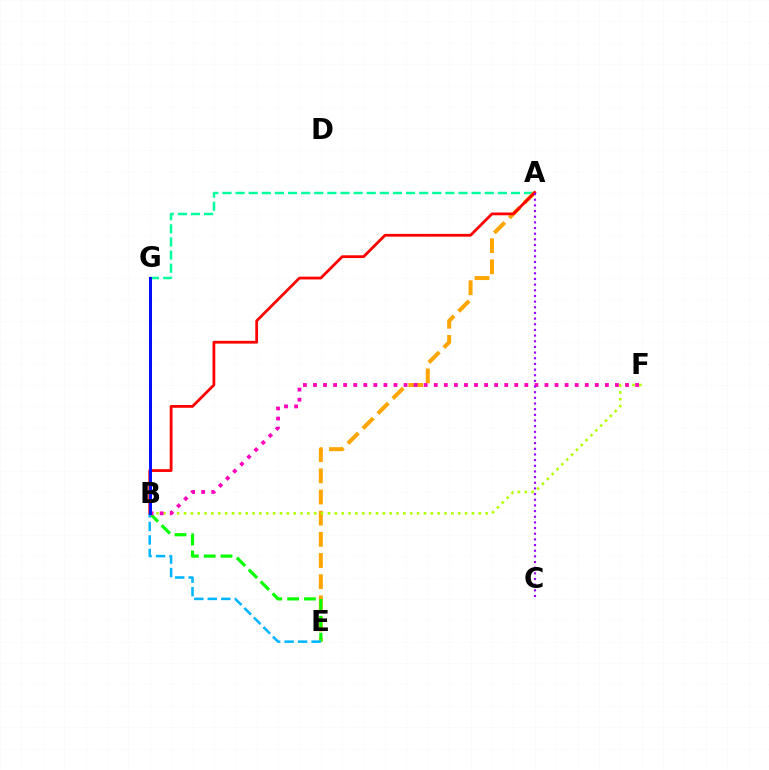{('A', 'G'): [{'color': '#00ff9d', 'line_style': 'dashed', 'thickness': 1.78}], ('A', 'E'): [{'color': '#ffa500', 'line_style': 'dashed', 'thickness': 2.88}], ('B', 'E'): [{'color': '#08ff00', 'line_style': 'dashed', 'thickness': 2.29}, {'color': '#00b5ff', 'line_style': 'dashed', 'thickness': 1.83}], ('B', 'F'): [{'color': '#b3ff00', 'line_style': 'dotted', 'thickness': 1.86}, {'color': '#ff00bd', 'line_style': 'dotted', 'thickness': 2.73}], ('A', 'B'): [{'color': '#ff0000', 'line_style': 'solid', 'thickness': 2.0}], ('B', 'G'): [{'color': '#0010ff', 'line_style': 'solid', 'thickness': 2.16}], ('A', 'C'): [{'color': '#9b00ff', 'line_style': 'dotted', 'thickness': 1.54}]}